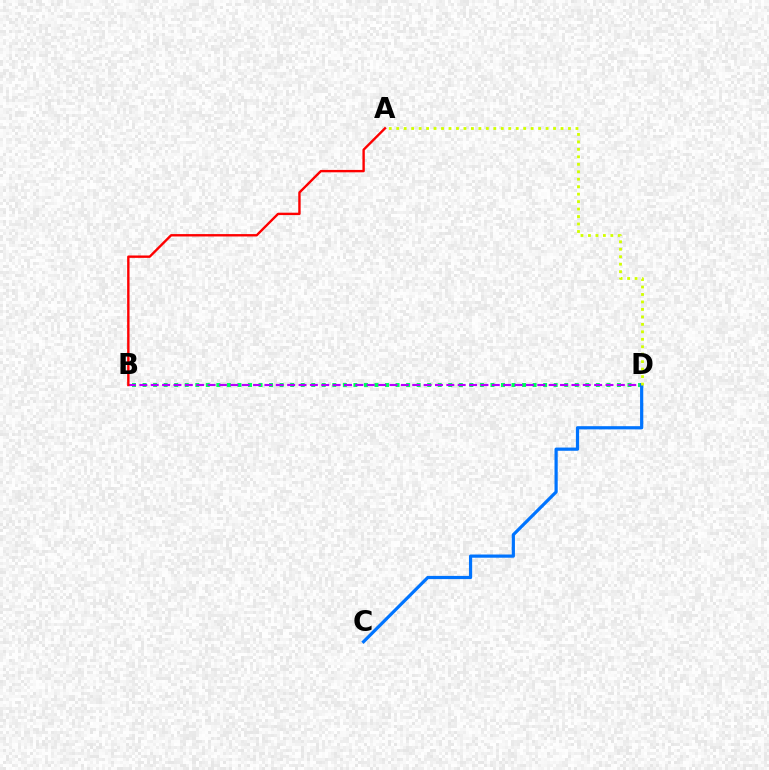{('B', 'D'): [{'color': '#00ff5c', 'line_style': 'dotted', 'thickness': 2.86}, {'color': '#b900ff', 'line_style': 'dashed', 'thickness': 1.54}], ('C', 'D'): [{'color': '#0074ff', 'line_style': 'solid', 'thickness': 2.31}], ('A', 'D'): [{'color': '#d1ff00', 'line_style': 'dotted', 'thickness': 2.03}], ('A', 'B'): [{'color': '#ff0000', 'line_style': 'solid', 'thickness': 1.72}]}